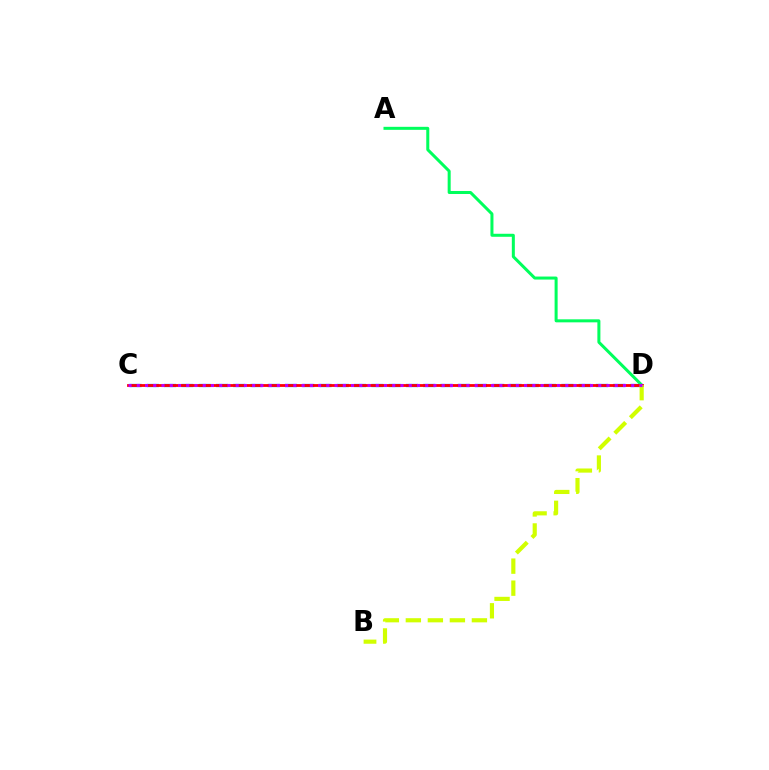{('C', 'D'): [{'color': '#0074ff', 'line_style': 'dashed', 'thickness': 2.35}, {'color': '#ff0000', 'line_style': 'solid', 'thickness': 2.01}, {'color': '#b900ff', 'line_style': 'dotted', 'thickness': 2.24}], ('A', 'D'): [{'color': '#00ff5c', 'line_style': 'solid', 'thickness': 2.17}], ('B', 'D'): [{'color': '#d1ff00', 'line_style': 'dashed', 'thickness': 2.99}]}